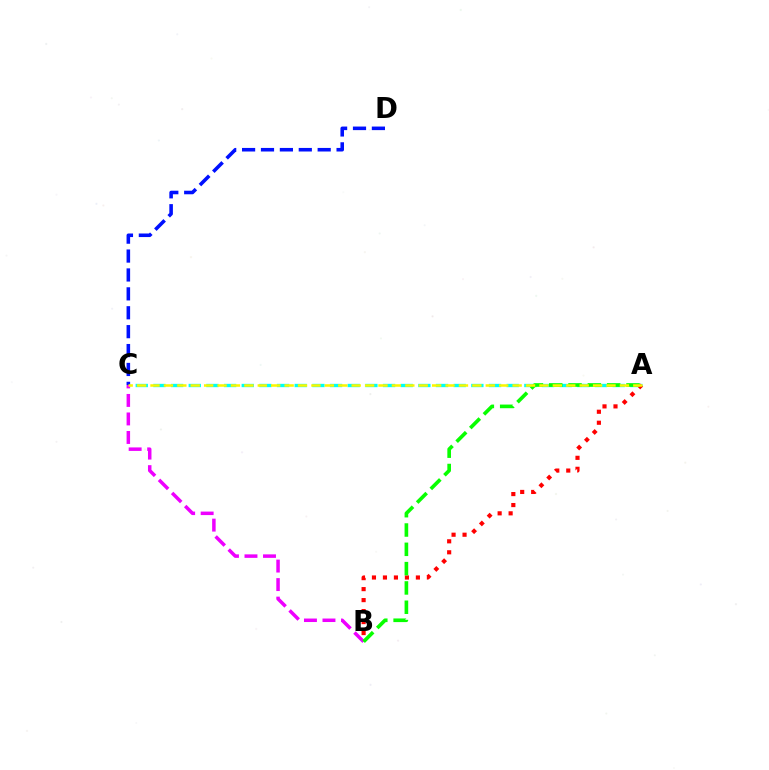{('A', 'C'): [{'color': '#00fff6', 'line_style': 'dashed', 'thickness': 2.4}, {'color': '#fcf500', 'line_style': 'dashed', 'thickness': 1.82}], ('B', 'C'): [{'color': '#ee00ff', 'line_style': 'dashed', 'thickness': 2.52}], ('C', 'D'): [{'color': '#0010ff', 'line_style': 'dashed', 'thickness': 2.57}], ('A', 'B'): [{'color': '#ff0000', 'line_style': 'dotted', 'thickness': 2.98}, {'color': '#08ff00', 'line_style': 'dashed', 'thickness': 2.62}]}